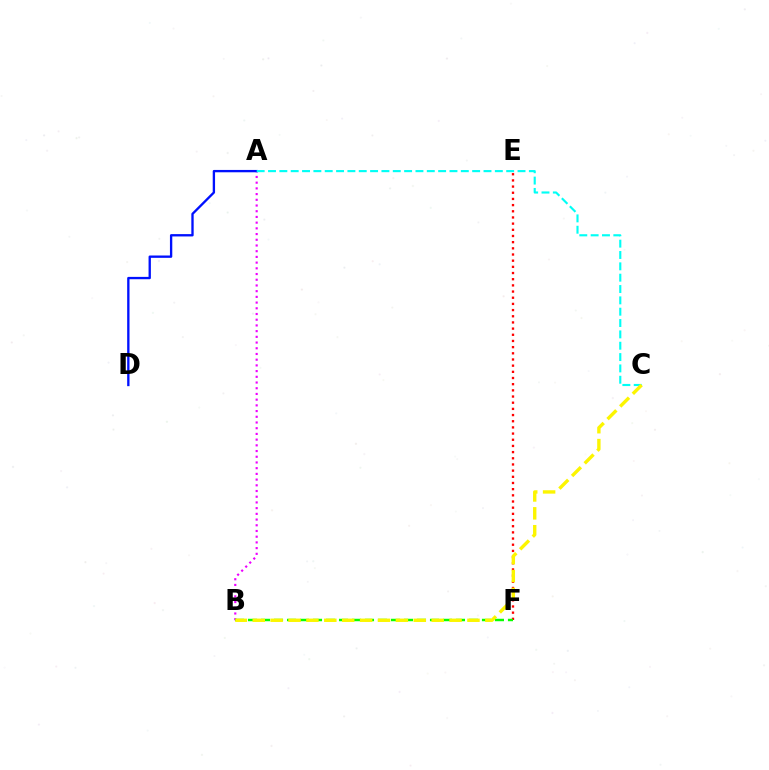{('A', 'B'): [{'color': '#ee00ff', 'line_style': 'dotted', 'thickness': 1.55}], ('A', 'D'): [{'color': '#0010ff', 'line_style': 'solid', 'thickness': 1.68}], ('E', 'F'): [{'color': '#ff0000', 'line_style': 'dotted', 'thickness': 1.68}], ('B', 'F'): [{'color': '#08ff00', 'line_style': 'dashed', 'thickness': 1.77}], ('A', 'C'): [{'color': '#00fff6', 'line_style': 'dashed', 'thickness': 1.54}], ('B', 'C'): [{'color': '#fcf500', 'line_style': 'dashed', 'thickness': 2.43}]}